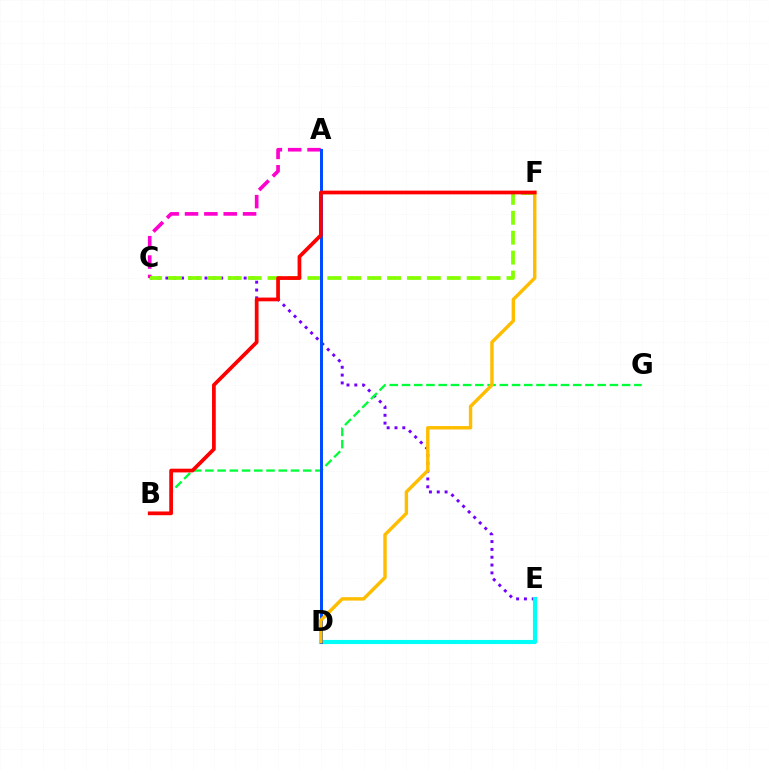{('C', 'E'): [{'color': '#7200ff', 'line_style': 'dotted', 'thickness': 2.13}], ('A', 'C'): [{'color': '#ff00cf', 'line_style': 'dashed', 'thickness': 2.63}], ('D', 'E'): [{'color': '#00fff6', 'line_style': 'solid', 'thickness': 2.98}], ('B', 'G'): [{'color': '#00ff39', 'line_style': 'dashed', 'thickness': 1.66}], ('C', 'F'): [{'color': '#84ff00', 'line_style': 'dashed', 'thickness': 2.7}], ('A', 'D'): [{'color': '#004bff', 'line_style': 'solid', 'thickness': 2.15}], ('D', 'F'): [{'color': '#ffbd00', 'line_style': 'solid', 'thickness': 2.45}], ('B', 'F'): [{'color': '#ff0000', 'line_style': 'solid', 'thickness': 2.69}]}